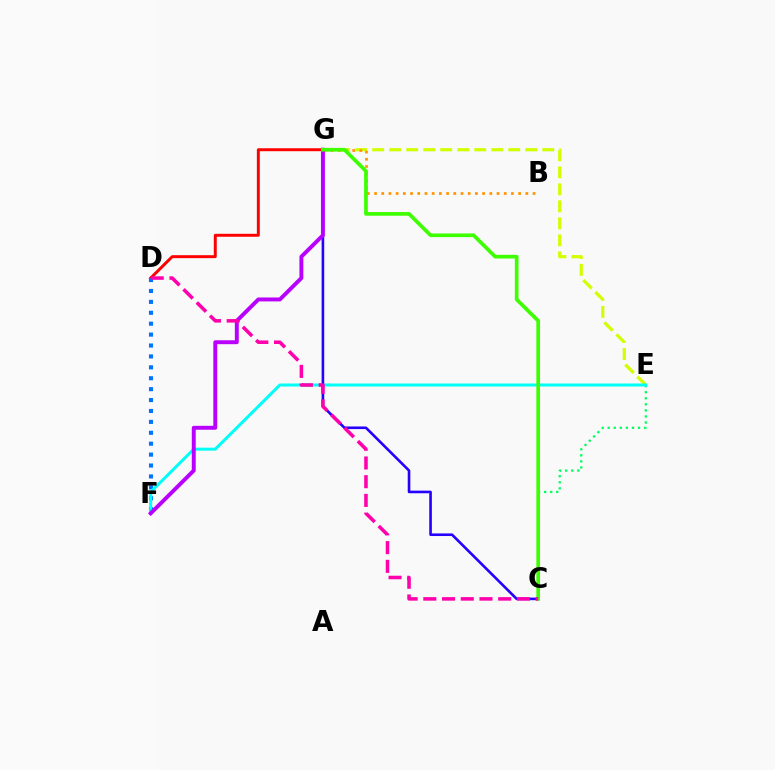{('E', 'G'): [{'color': '#d1ff00', 'line_style': 'dashed', 'thickness': 2.31}], ('D', 'G'): [{'color': '#ff0000', 'line_style': 'solid', 'thickness': 2.13}], ('D', 'F'): [{'color': '#0074ff', 'line_style': 'dotted', 'thickness': 2.96}], ('B', 'G'): [{'color': '#ff9400', 'line_style': 'dotted', 'thickness': 1.96}], ('C', 'E'): [{'color': '#00ff5c', 'line_style': 'dotted', 'thickness': 1.65}], ('E', 'F'): [{'color': '#00fff6', 'line_style': 'solid', 'thickness': 2.17}], ('C', 'G'): [{'color': '#2500ff', 'line_style': 'solid', 'thickness': 1.88}, {'color': '#3dff00', 'line_style': 'solid', 'thickness': 2.65}], ('F', 'G'): [{'color': '#b900ff', 'line_style': 'solid', 'thickness': 2.83}], ('C', 'D'): [{'color': '#ff00ac', 'line_style': 'dashed', 'thickness': 2.54}]}